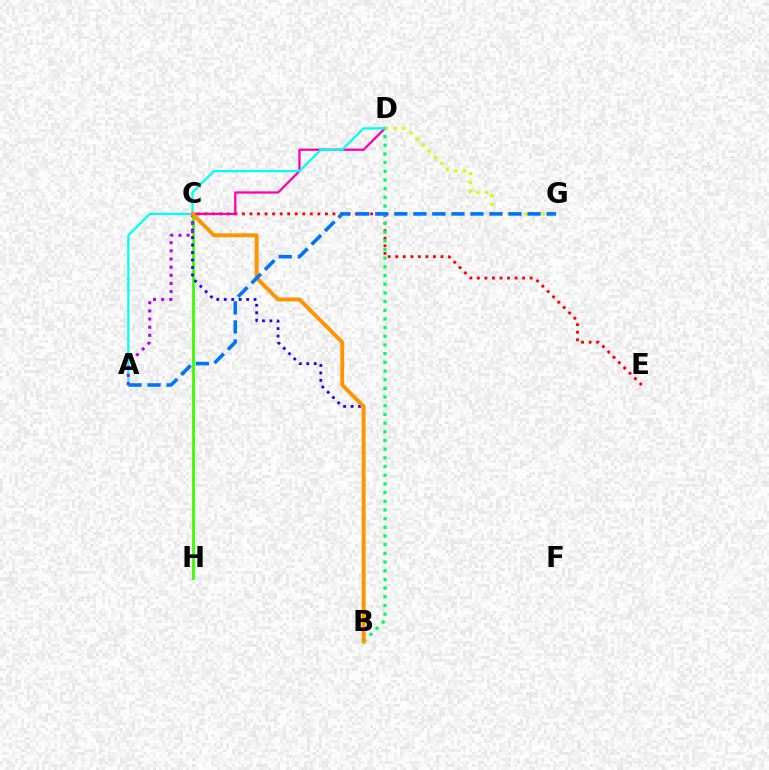{('C', 'E'): [{'color': '#ff0000', 'line_style': 'dotted', 'thickness': 2.05}], ('C', 'D'): [{'color': '#ff00ac', 'line_style': 'solid', 'thickness': 1.64}], ('B', 'D'): [{'color': '#00ff5c', 'line_style': 'dotted', 'thickness': 2.36}], ('C', 'H'): [{'color': '#3dff00', 'line_style': 'solid', 'thickness': 2.05}], ('B', 'C'): [{'color': '#2500ff', 'line_style': 'dotted', 'thickness': 2.03}, {'color': '#ff9400', 'line_style': 'solid', 'thickness': 2.81}], ('D', 'G'): [{'color': '#d1ff00', 'line_style': 'dotted', 'thickness': 2.36}], ('A', 'D'): [{'color': '#00fff6', 'line_style': 'solid', 'thickness': 1.62}], ('A', 'C'): [{'color': '#b900ff', 'line_style': 'dotted', 'thickness': 2.21}], ('A', 'G'): [{'color': '#0074ff', 'line_style': 'dashed', 'thickness': 2.59}]}